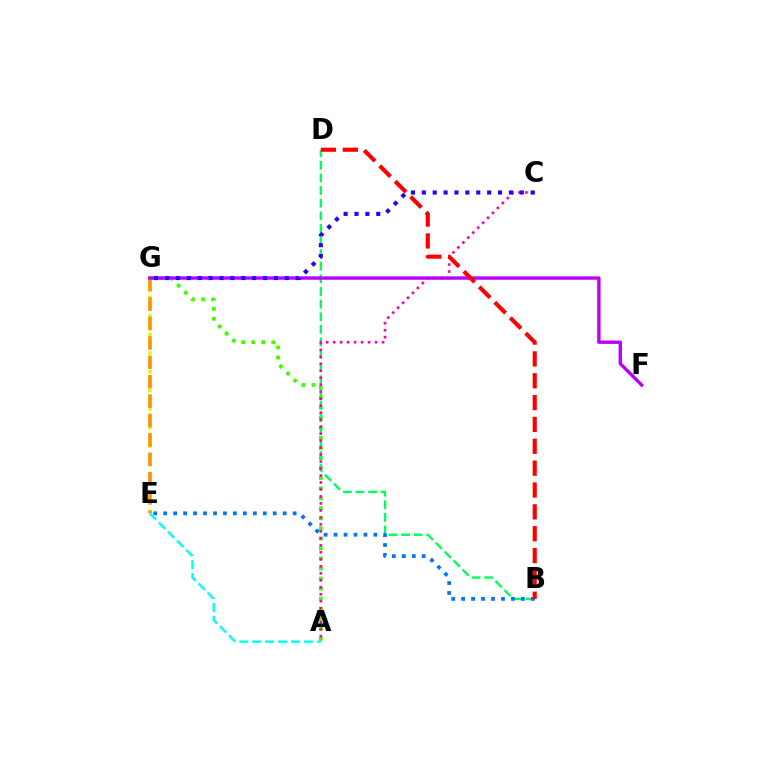{('A', 'G'): [{'color': '#3dff00', 'line_style': 'dotted', 'thickness': 2.73}], ('B', 'D'): [{'color': '#00ff5c', 'line_style': 'dashed', 'thickness': 1.71}, {'color': '#ff0000', 'line_style': 'dashed', 'thickness': 2.97}], ('A', 'E'): [{'color': '#00fff6', 'line_style': 'dashed', 'thickness': 1.75}], ('E', 'G'): [{'color': '#d1ff00', 'line_style': 'dotted', 'thickness': 2.53}, {'color': '#ff9400', 'line_style': 'dashed', 'thickness': 2.63}], ('B', 'E'): [{'color': '#0074ff', 'line_style': 'dotted', 'thickness': 2.71}], ('A', 'C'): [{'color': '#ff00ac', 'line_style': 'dotted', 'thickness': 1.9}], ('F', 'G'): [{'color': '#b900ff', 'line_style': 'solid', 'thickness': 2.43}], ('C', 'G'): [{'color': '#2500ff', 'line_style': 'dotted', 'thickness': 2.96}]}